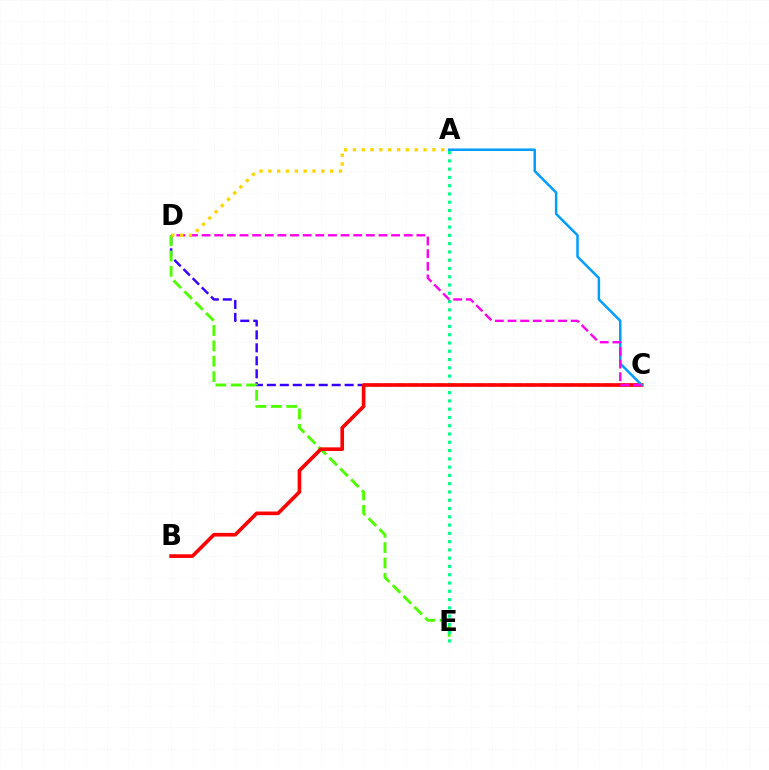{('C', 'D'): [{'color': '#3700ff', 'line_style': 'dashed', 'thickness': 1.76}, {'color': '#ff00ed', 'line_style': 'dashed', 'thickness': 1.72}], ('D', 'E'): [{'color': '#4fff00', 'line_style': 'dashed', 'thickness': 2.09}], ('A', 'E'): [{'color': '#00ff86', 'line_style': 'dotted', 'thickness': 2.25}], ('B', 'C'): [{'color': '#ff0000', 'line_style': 'solid', 'thickness': 2.62}], ('A', 'C'): [{'color': '#009eff', 'line_style': 'solid', 'thickness': 1.8}], ('A', 'D'): [{'color': '#ffd500', 'line_style': 'dotted', 'thickness': 2.4}]}